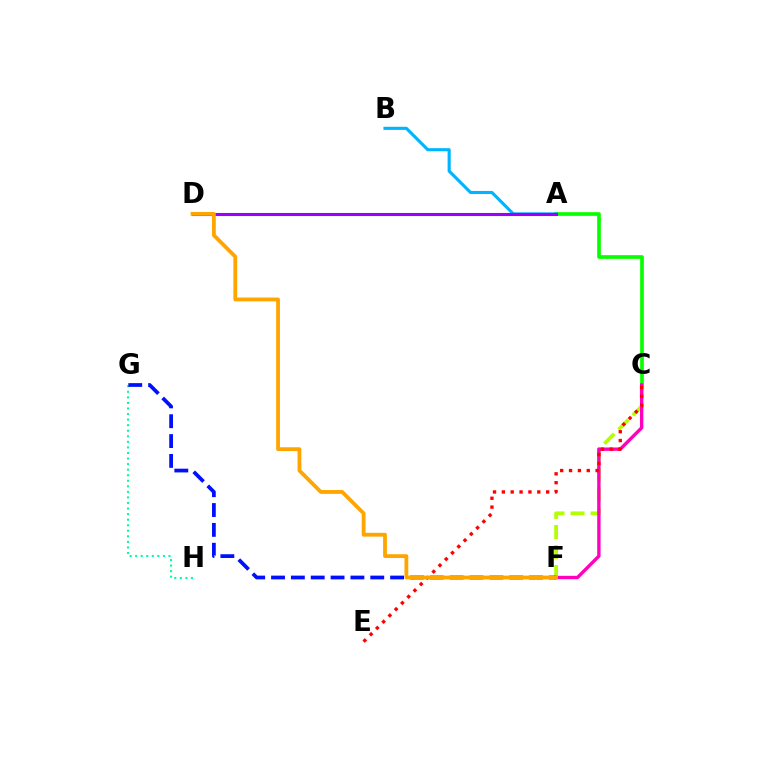{('G', 'H'): [{'color': '#00ff9d', 'line_style': 'dotted', 'thickness': 1.51}], ('A', 'C'): [{'color': '#08ff00', 'line_style': 'solid', 'thickness': 2.66}], ('C', 'F'): [{'color': '#b3ff00', 'line_style': 'dashed', 'thickness': 2.72}, {'color': '#ff00bd', 'line_style': 'solid', 'thickness': 2.41}], ('C', 'E'): [{'color': '#ff0000', 'line_style': 'dotted', 'thickness': 2.41}], ('A', 'B'): [{'color': '#00b5ff', 'line_style': 'solid', 'thickness': 2.24}], ('F', 'G'): [{'color': '#0010ff', 'line_style': 'dashed', 'thickness': 2.7}], ('A', 'D'): [{'color': '#9b00ff', 'line_style': 'solid', 'thickness': 2.22}], ('D', 'F'): [{'color': '#ffa500', 'line_style': 'solid', 'thickness': 2.74}]}